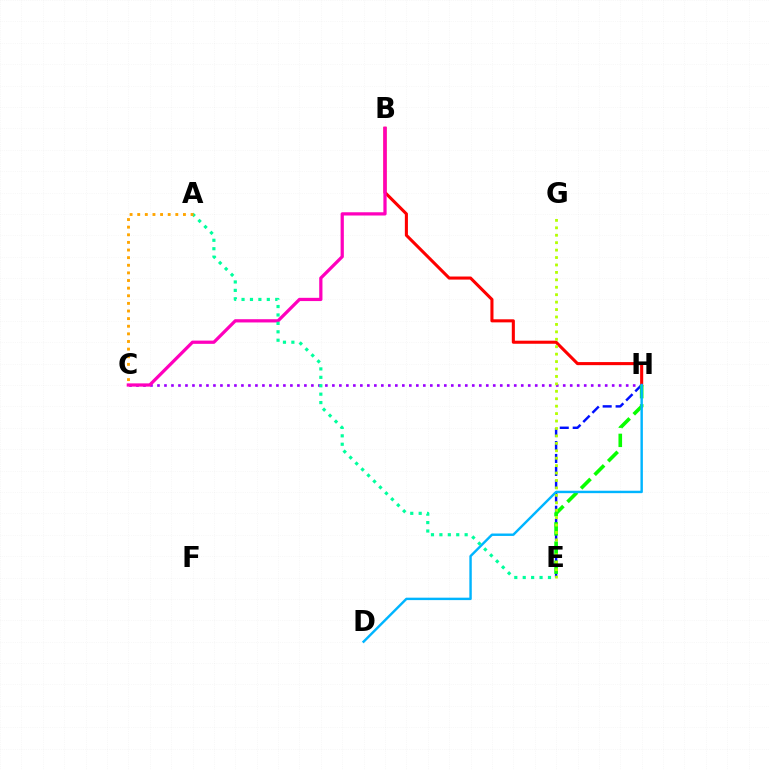{('C', 'H'): [{'color': '#9b00ff', 'line_style': 'dotted', 'thickness': 1.9}], ('E', 'H'): [{'color': '#0010ff', 'line_style': 'dashed', 'thickness': 1.76}, {'color': '#08ff00', 'line_style': 'dashed', 'thickness': 2.61}], ('B', 'H'): [{'color': '#ff0000', 'line_style': 'solid', 'thickness': 2.21}], ('B', 'C'): [{'color': '#ff00bd', 'line_style': 'solid', 'thickness': 2.33}], ('D', 'H'): [{'color': '#00b5ff', 'line_style': 'solid', 'thickness': 1.75}], ('E', 'G'): [{'color': '#b3ff00', 'line_style': 'dotted', 'thickness': 2.02}], ('A', 'E'): [{'color': '#00ff9d', 'line_style': 'dotted', 'thickness': 2.29}], ('A', 'C'): [{'color': '#ffa500', 'line_style': 'dotted', 'thickness': 2.07}]}